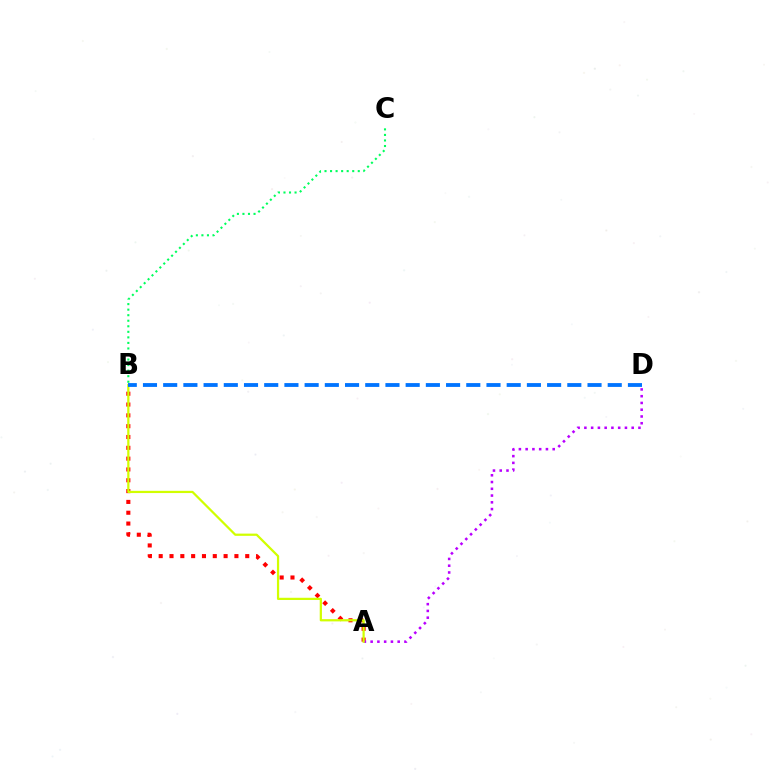{('A', 'B'): [{'color': '#ff0000', 'line_style': 'dotted', 'thickness': 2.94}, {'color': '#d1ff00', 'line_style': 'solid', 'thickness': 1.61}], ('B', 'C'): [{'color': '#00ff5c', 'line_style': 'dotted', 'thickness': 1.51}], ('A', 'D'): [{'color': '#b900ff', 'line_style': 'dotted', 'thickness': 1.84}], ('B', 'D'): [{'color': '#0074ff', 'line_style': 'dashed', 'thickness': 2.75}]}